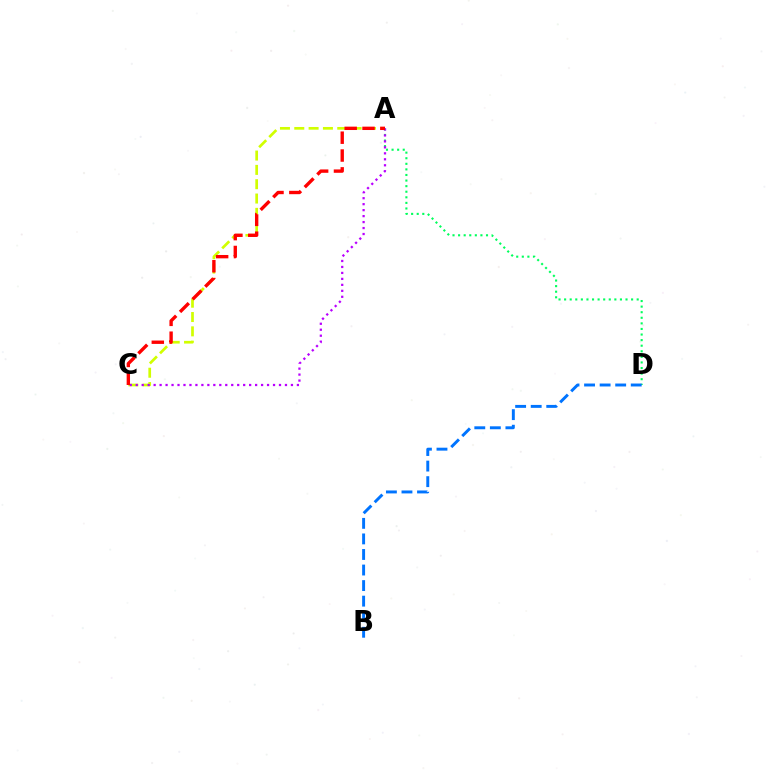{('A', 'C'): [{'color': '#d1ff00', 'line_style': 'dashed', 'thickness': 1.95}, {'color': '#b900ff', 'line_style': 'dotted', 'thickness': 1.62}, {'color': '#ff0000', 'line_style': 'dashed', 'thickness': 2.42}], ('A', 'D'): [{'color': '#00ff5c', 'line_style': 'dotted', 'thickness': 1.52}], ('B', 'D'): [{'color': '#0074ff', 'line_style': 'dashed', 'thickness': 2.11}]}